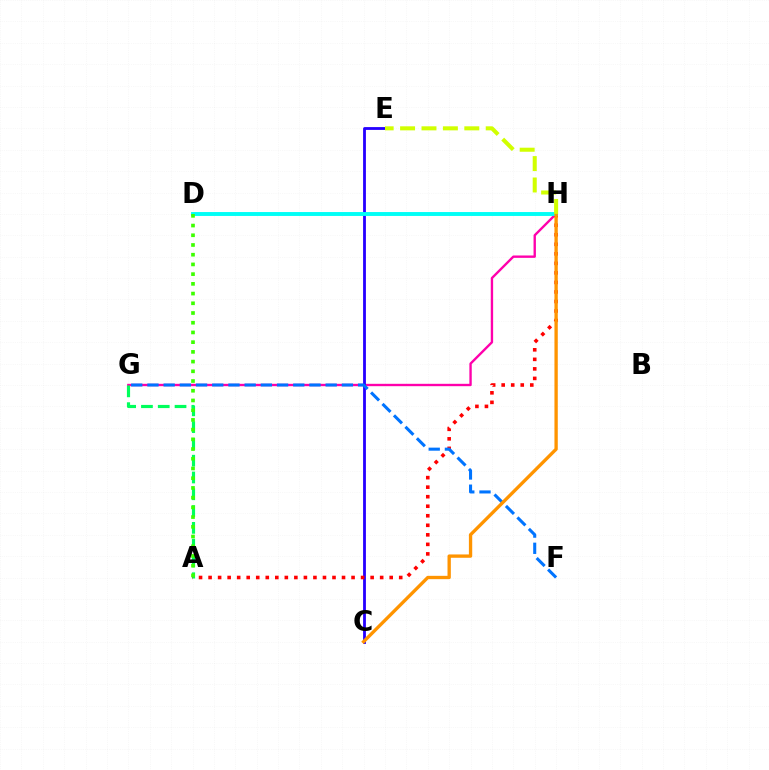{('G', 'H'): [{'color': '#ff00ac', 'line_style': 'solid', 'thickness': 1.71}], ('A', 'G'): [{'color': '#00ff5c', 'line_style': 'dashed', 'thickness': 2.28}], ('C', 'E'): [{'color': '#2500ff', 'line_style': 'solid', 'thickness': 2.02}], ('A', 'H'): [{'color': '#ff0000', 'line_style': 'dotted', 'thickness': 2.59}], ('D', 'H'): [{'color': '#b900ff', 'line_style': 'dashed', 'thickness': 1.52}, {'color': '#00fff6', 'line_style': 'solid', 'thickness': 2.8}], ('F', 'G'): [{'color': '#0074ff', 'line_style': 'dashed', 'thickness': 2.2}], ('C', 'H'): [{'color': '#ff9400', 'line_style': 'solid', 'thickness': 2.4}], ('E', 'H'): [{'color': '#d1ff00', 'line_style': 'dashed', 'thickness': 2.91}], ('A', 'D'): [{'color': '#3dff00', 'line_style': 'dotted', 'thickness': 2.64}]}